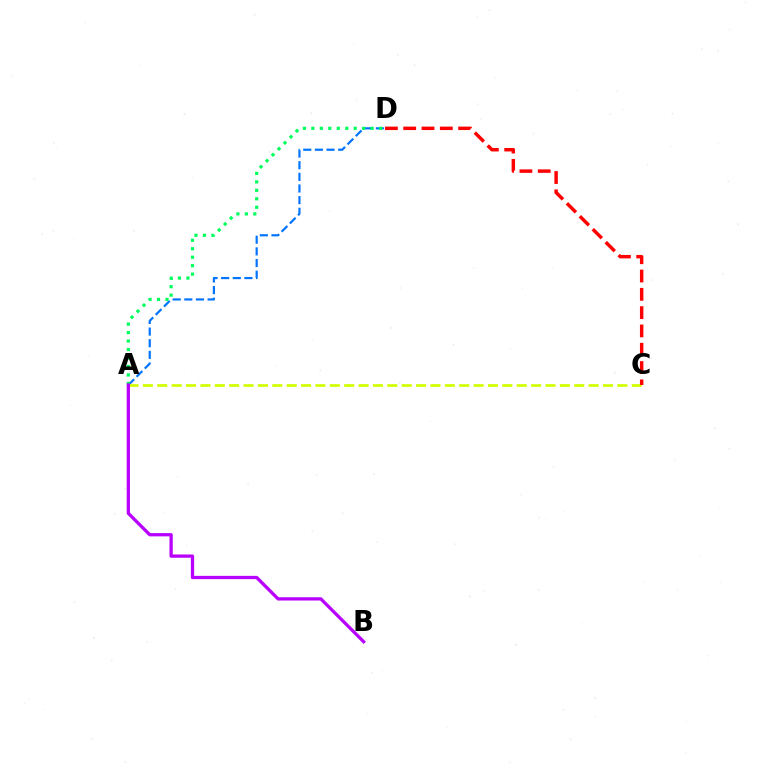{('A', 'D'): [{'color': '#0074ff', 'line_style': 'dashed', 'thickness': 1.58}, {'color': '#00ff5c', 'line_style': 'dotted', 'thickness': 2.3}], ('A', 'C'): [{'color': '#d1ff00', 'line_style': 'dashed', 'thickness': 1.95}], ('A', 'B'): [{'color': '#b900ff', 'line_style': 'solid', 'thickness': 2.35}], ('C', 'D'): [{'color': '#ff0000', 'line_style': 'dashed', 'thickness': 2.49}]}